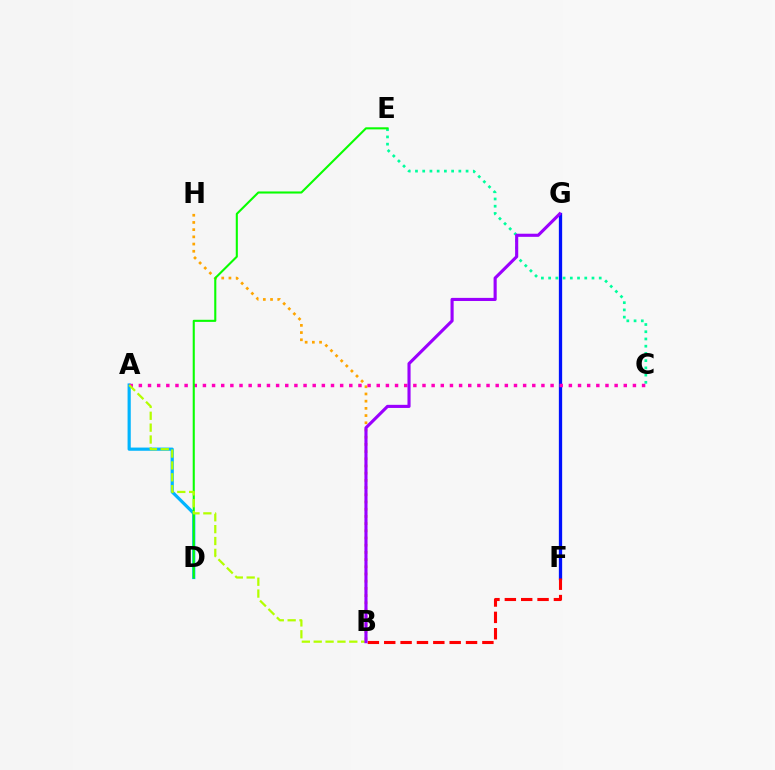{('F', 'G'): [{'color': '#0010ff', 'line_style': 'solid', 'thickness': 2.37}], ('C', 'E'): [{'color': '#00ff9d', 'line_style': 'dotted', 'thickness': 1.96}], ('B', 'H'): [{'color': '#ffa500', 'line_style': 'dotted', 'thickness': 1.96}], ('A', 'D'): [{'color': '#00b5ff', 'line_style': 'solid', 'thickness': 2.3}], ('A', 'C'): [{'color': '#ff00bd', 'line_style': 'dotted', 'thickness': 2.49}], ('D', 'E'): [{'color': '#08ff00', 'line_style': 'solid', 'thickness': 1.51}], ('A', 'B'): [{'color': '#b3ff00', 'line_style': 'dashed', 'thickness': 1.61}], ('B', 'F'): [{'color': '#ff0000', 'line_style': 'dashed', 'thickness': 2.22}], ('B', 'G'): [{'color': '#9b00ff', 'line_style': 'solid', 'thickness': 2.24}]}